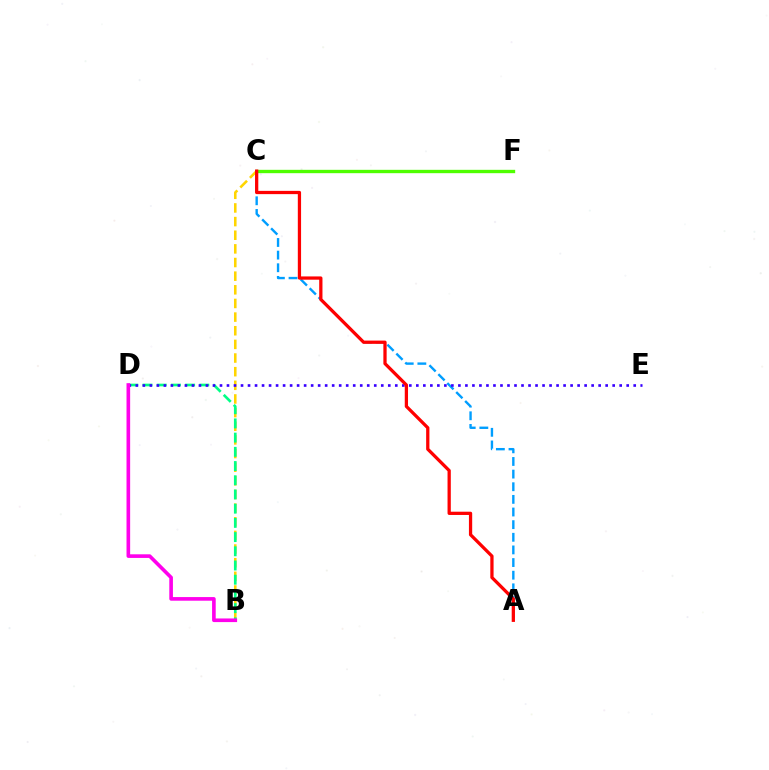{('B', 'C'): [{'color': '#ffd500', 'line_style': 'dashed', 'thickness': 1.85}], ('A', 'C'): [{'color': '#009eff', 'line_style': 'dashed', 'thickness': 1.72}, {'color': '#ff0000', 'line_style': 'solid', 'thickness': 2.35}], ('B', 'D'): [{'color': '#00ff86', 'line_style': 'dashed', 'thickness': 1.93}, {'color': '#ff00ed', 'line_style': 'solid', 'thickness': 2.62}], ('D', 'E'): [{'color': '#3700ff', 'line_style': 'dotted', 'thickness': 1.91}], ('C', 'F'): [{'color': '#4fff00', 'line_style': 'solid', 'thickness': 2.41}]}